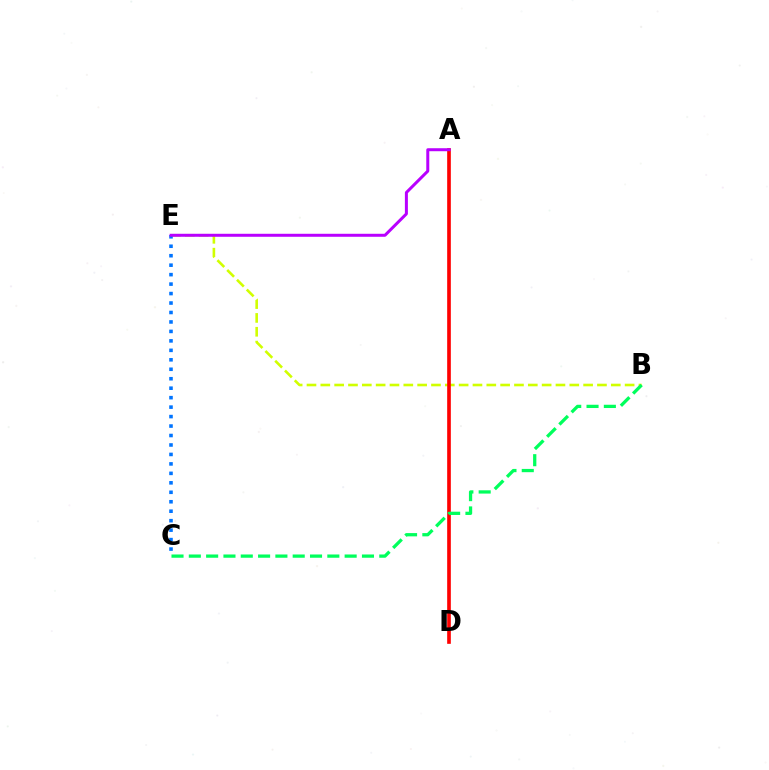{('B', 'E'): [{'color': '#d1ff00', 'line_style': 'dashed', 'thickness': 1.88}], ('A', 'D'): [{'color': '#ff0000', 'line_style': 'solid', 'thickness': 2.64}], ('B', 'C'): [{'color': '#00ff5c', 'line_style': 'dashed', 'thickness': 2.35}], ('C', 'E'): [{'color': '#0074ff', 'line_style': 'dotted', 'thickness': 2.57}], ('A', 'E'): [{'color': '#b900ff', 'line_style': 'solid', 'thickness': 2.16}]}